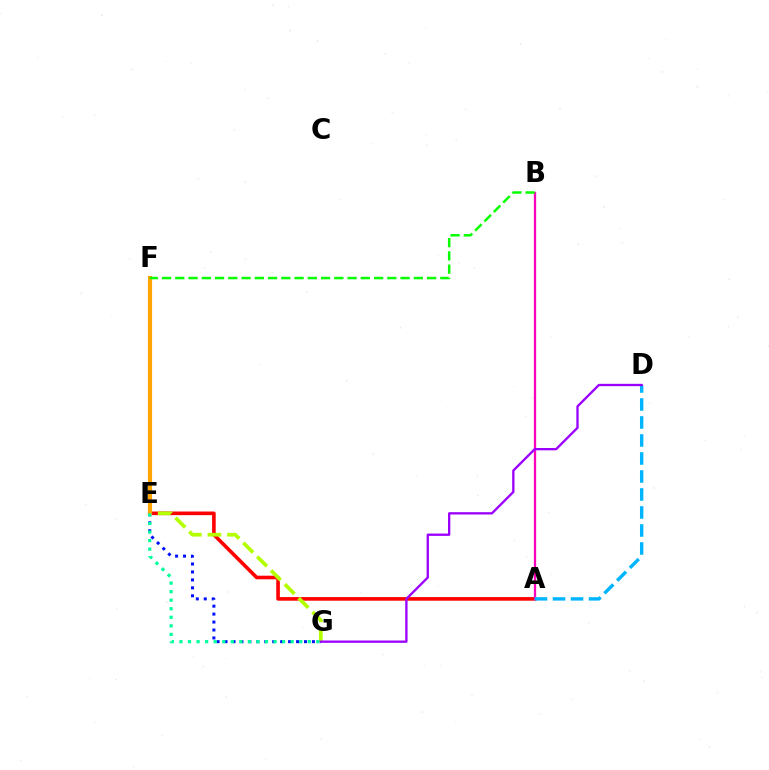{('A', 'E'): [{'color': '#ff0000', 'line_style': 'solid', 'thickness': 2.6}], ('A', 'B'): [{'color': '#ff00bd', 'line_style': 'solid', 'thickness': 1.65}], ('E', 'G'): [{'color': '#0010ff', 'line_style': 'dotted', 'thickness': 2.16}, {'color': '#b3ff00', 'line_style': 'dashed', 'thickness': 2.66}, {'color': '#00ff9d', 'line_style': 'dotted', 'thickness': 2.32}], ('E', 'F'): [{'color': '#ffa500', 'line_style': 'solid', 'thickness': 2.99}], ('A', 'D'): [{'color': '#00b5ff', 'line_style': 'dashed', 'thickness': 2.45}], ('B', 'F'): [{'color': '#08ff00', 'line_style': 'dashed', 'thickness': 1.8}], ('D', 'G'): [{'color': '#9b00ff', 'line_style': 'solid', 'thickness': 1.67}]}